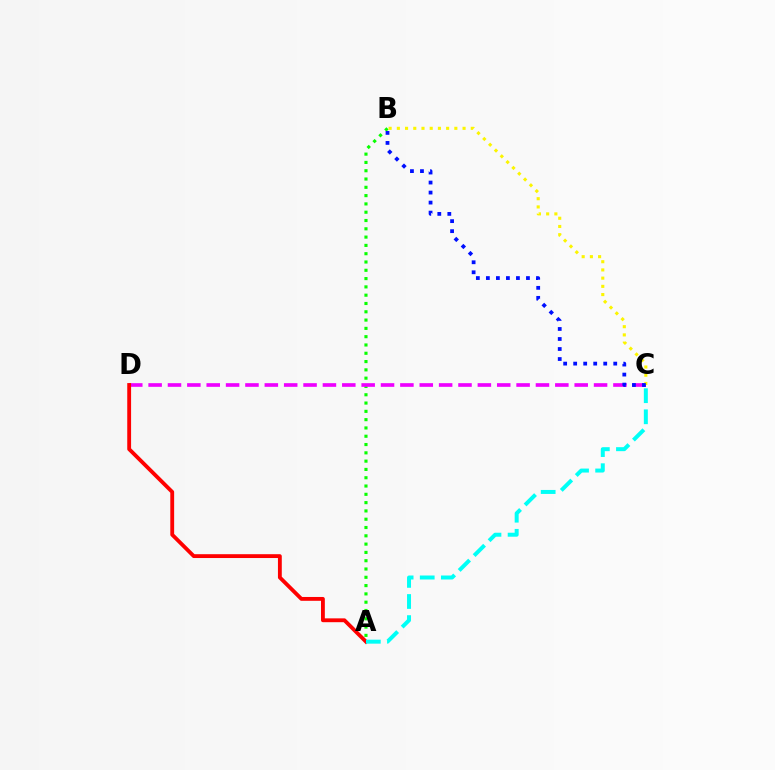{('A', 'B'): [{'color': '#08ff00', 'line_style': 'dotted', 'thickness': 2.25}], ('C', 'D'): [{'color': '#ee00ff', 'line_style': 'dashed', 'thickness': 2.63}], ('A', 'D'): [{'color': '#ff0000', 'line_style': 'solid', 'thickness': 2.76}], ('A', 'C'): [{'color': '#00fff6', 'line_style': 'dashed', 'thickness': 2.87}], ('B', 'C'): [{'color': '#fcf500', 'line_style': 'dotted', 'thickness': 2.23}, {'color': '#0010ff', 'line_style': 'dotted', 'thickness': 2.72}]}